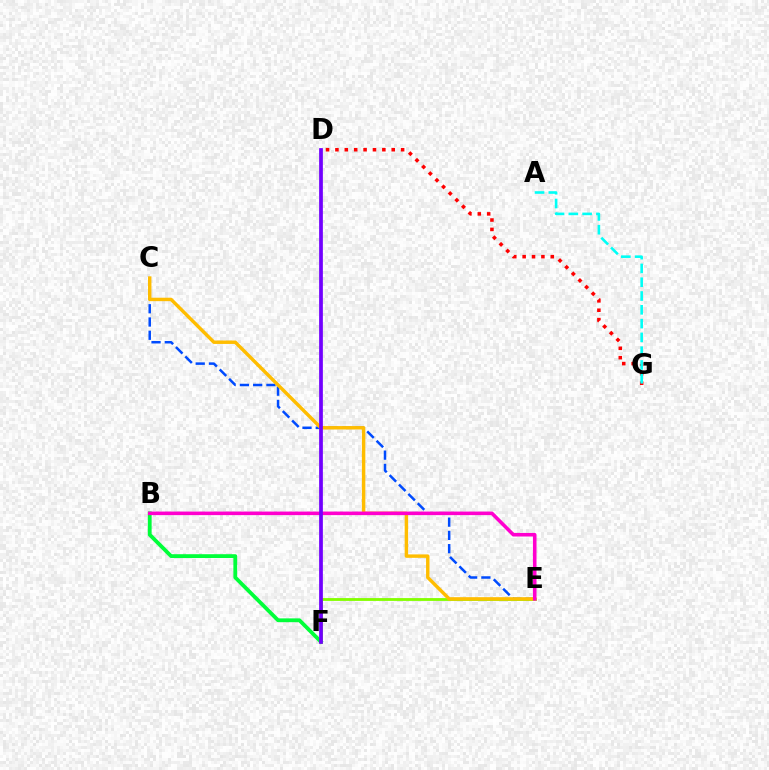{('D', 'G'): [{'color': '#ff0000', 'line_style': 'dotted', 'thickness': 2.55}], ('C', 'E'): [{'color': '#004bff', 'line_style': 'dashed', 'thickness': 1.8}, {'color': '#ffbd00', 'line_style': 'solid', 'thickness': 2.47}], ('E', 'F'): [{'color': '#84ff00', 'line_style': 'solid', 'thickness': 2.04}], ('B', 'F'): [{'color': '#00ff39', 'line_style': 'solid', 'thickness': 2.74}], ('A', 'G'): [{'color': '#00fff6', 'line_style': 'dashed', 'thickness': 1.87}], ('B', 'E'): [{'color': '#ff00cf', 'line_style': 'solid', 'thickness': 2.57}], ('D', 'F'): [{'color': '#7200ff', 'line_style': 'solid', 'thickness': 2.69}]}